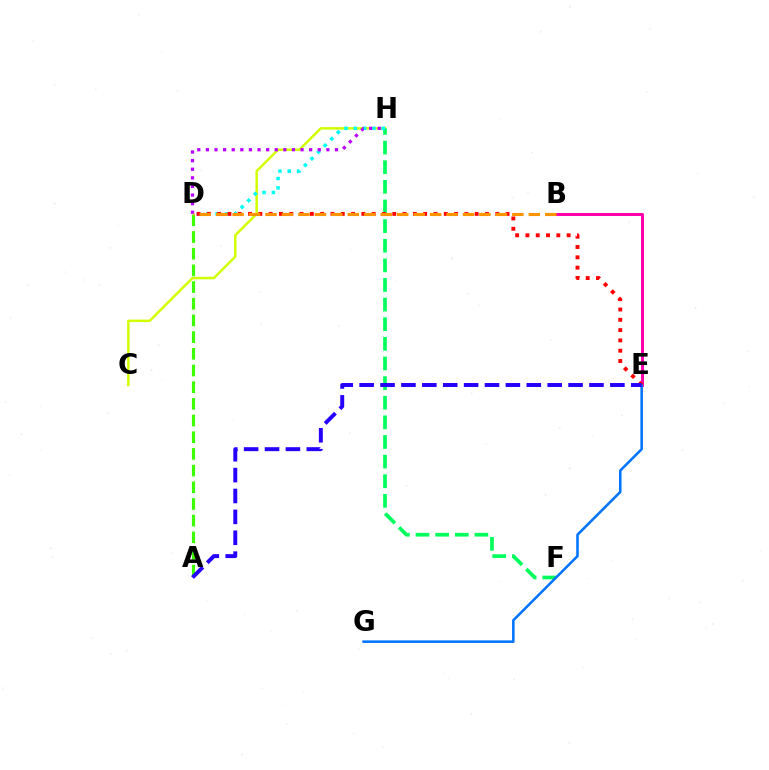{('C', 'H'): [{'color': '#d1ff00', 'line_style': 'solid', 'thickness': 1.79}], ('B', 'E'): [{'color': '#ff00ac', 'line_style': 'solid', 'thickness': 2.17}], ('F', 'H'): [{'color': '#00ff5c', 'line_style': 'dashed', 'thickness': 2.67}], ('E', 'G'): [{'color': '#0074ff', 'line_style': 'solid', 'thickness': 1.84}], ('A', 'D'): [{'color': '#3dff00', 'line_style': 'dashed', 'thickness': 2.27}], ('D', 'H'): [{'color': '#00fff6', 'line_style': 'dotted', 'thickness': 2.53}, {'color': '#b900ff', 'line_style': 'dotted', 'thickness': 2.34}], ('D', 'E'): [{'color': '#ff0000', 'line_style': 'dotted', 'thickness': 2.8}], ('B', 'D'): [{'color': '#ff9400', 'line_style': 'dashed', 'thickness': 2.24}], ('A', 'E'): [{'color': '#2500ff', 'line_style': 'dashed', 'thickness': 2.84}]}